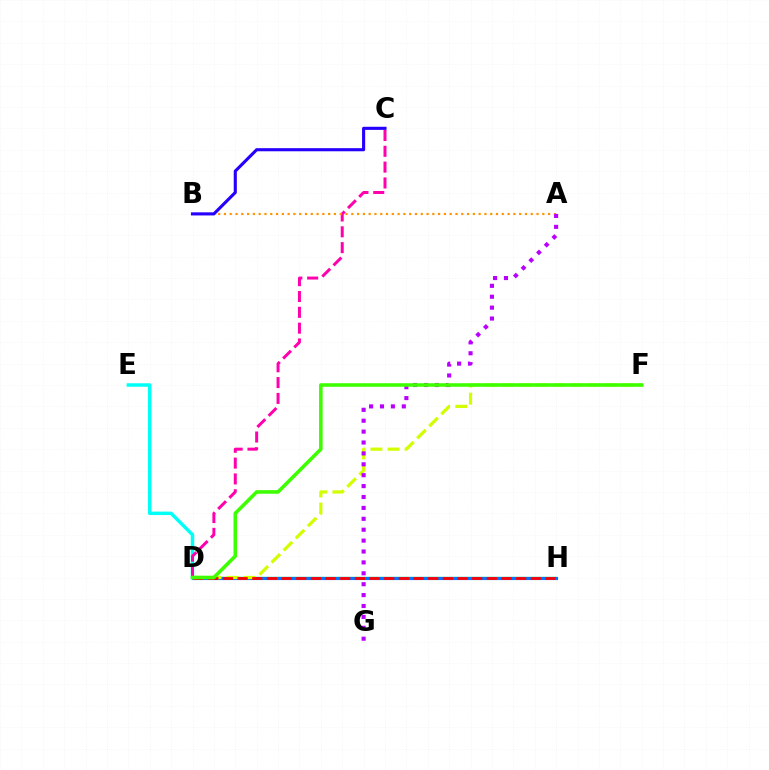{('D', 'H'): [{'color': '#00ff5c', 'line_style': 'solid', 'thickness': 1.67}, {'color': '#0074ff', 'line_style': 'solid', 'thickness': 2.27}, {'color': '#ff0000', 'line_style': 'dashed', 'thickness': 1.99}], ('D', 'F'): [{'color': '#d1ff00', 'line_style': 'dashed', 'thickness': 2.32}, {'color': '#3dff00', 'line_style': 'solid', 'thickness': 2.57}], ('D', 'E'): [{'color': '#00fff6', 'line_style': 'solid', 'thickness': 2.5}], ('C', 'D'): [{'color': '#ff00ac', 'line_style': 'dashed', 'thickness': 2.15}], ('A', 'B'): [{'color': '#ff9400', 'line_style': 'dotted', 'thickness': 1.57}], ('A', 'G'): [{'color': '#b900ff', 'line_style': 'dotted', 'thickness': 2.96}], ('B', 'C'): [{'color': '#2500ff', 'line_style': 'solid', 'thickness': 2.23}]}